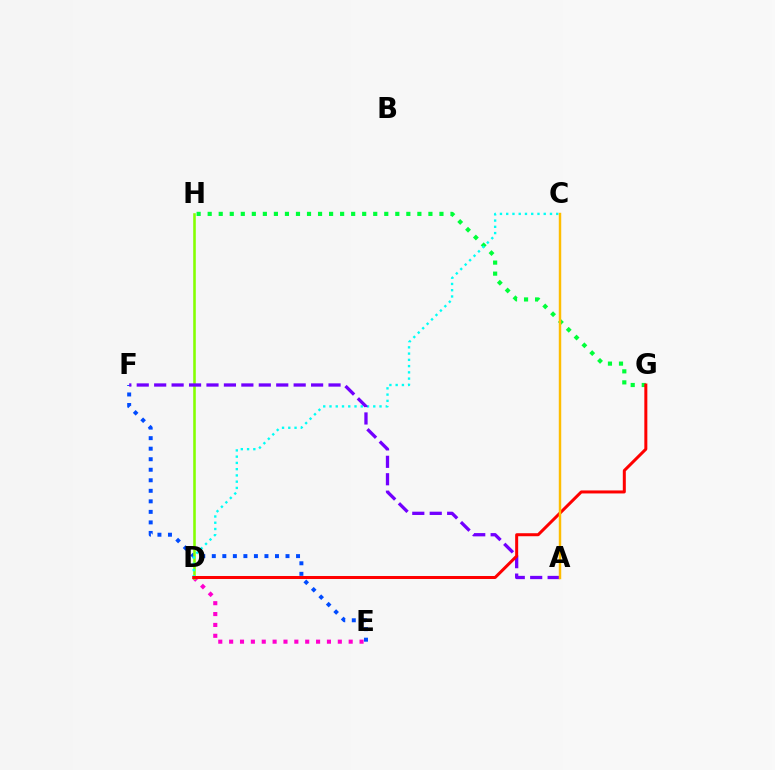{('G', 'H'): [{'color': '#00ff39', 'line_style': 'dotted', 'thickness': 3.0}], ('D', 'E'): [{'color': '#ff00cf', 'line_style': 'dotted', 'thickness': 2.95}], ('E', 'F'): [{'color': '#004bff', 'line_style': 'dotted', 'thickness': 2.86}], ('D', 'H'): [{'color': '#84ff00', 'line_style': 'solid', 'thickness': 1.86}], ('C', 'D'): [{'color': '#00fff6', 'line_style': 'dotted', 'thickness': 1.7}], ('A', 'F'): [{'color': '#7200ff', 'line_style': 'dashed', 'thickness': 2.37}], ('D', 'G'): [{'color': '#ff0000', 'line_style': 'solid', 'thickness': 2.16}], ('A', 'C'): [{'color': '#ffbd00', 'line_style': 'solid', 'thickness': 1.76}]}